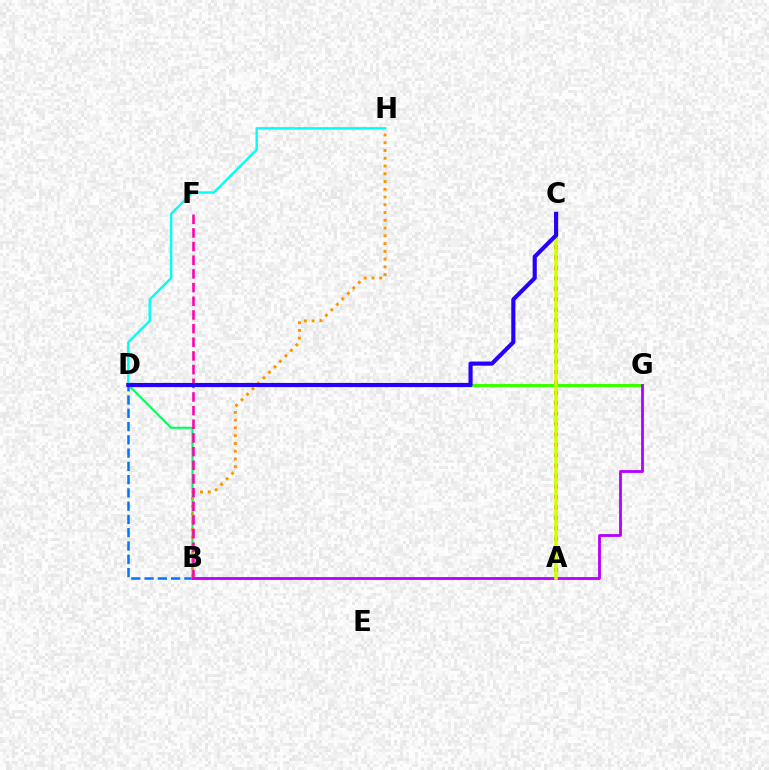{('B', 'D'): [{'color': '#0074ff', 'line_style': 'dashed', 'thickness': 1.8}, {'color': '#00ff5c', 'line_style': 'solid', 'thickness': 1.53}], ('D', 'G'): [{'color': '#3dff00', 'line_style': 'solid', 'thickness': 2.27}], ('B', 'G'): [{'color': '#b900ff', 'line_style': 'solid', 'thickness': 2.03}], ('B', 'H'): [{'color': '#ff9400', 'line_style': 'dotted', 'thickness': 2.11}], ('A', 'C'): [{'color': '#ff0000', 'line_style': 'dotted', 'thickness': 2.83}, {'color': '#d1ff00', 'line_style': 'solid', 'thickness': 2.57}], ('B', 'F'): [{'color': '#ff00ac', 'line_style': 'dashed', 'thickness': 1.86}], ('D', 'H'): [{'color': '#00fff6', 'line_style': 'solid', 'thickness': 1.72}], ('C', 'D'): [{'color': '#2500ff', 'line_style': 'solid', 'thickness': 2.97}]}